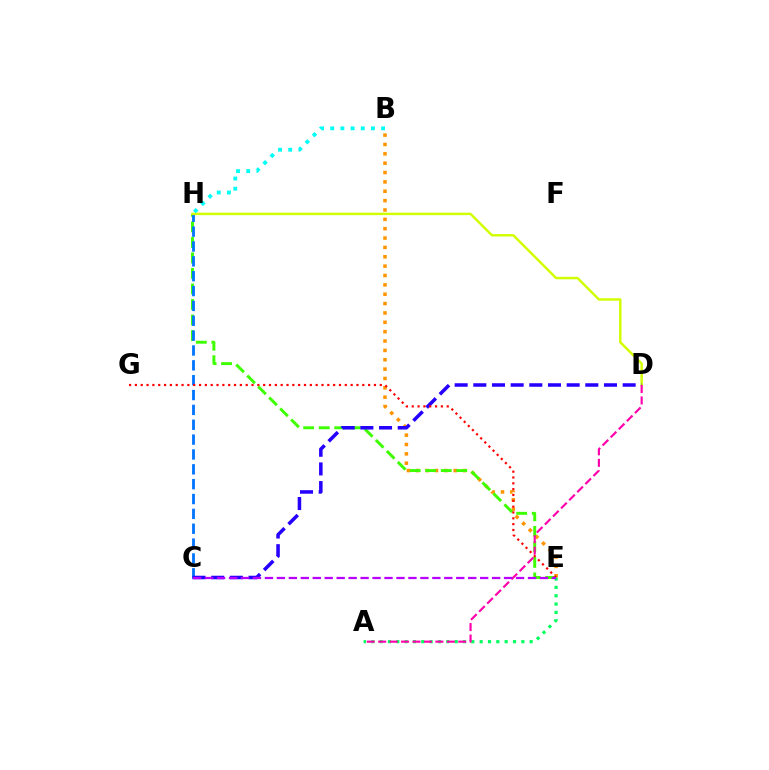{('B', 'E'): [{'color': '#ff9400', 'line_style': 'dotted', 'thickness': 2.54}], ('E', 'H'): [{'color': '#3dff00', 'line_style': 'dashed', 'thickness': 2.11}], ('C', 'H'): [{'color': '#0074ff', 'line_style': 'dashed', 'thickness': 2.02}], ('A', 'E'): [{'color': '#00ff5c', 'line_style': 'dotted', 'thickness': 2.26}], ('D', 'H'): [{'color': '#d1ff00', 'line_style': 'solid', 'thickness': 1.76}], ('C', 'D'): [{'color': '#2500ff', 'line_style': 'dashed', 'thickness': 2.54}], ('A', 'D'): [{'color': '#ff00ac', 'line_style': 'dashed', 'thickness': 1.55}], ('E', 'G'): [{'color': '#ff0000', 'line_style': 'dotted', 'thickness': 1.58}], ('C', 'E'): [{'color': '#b900ff', 'line_style': 'dashed', 'thickness': 1.62}], ('B', 'H'): [{'color': '#00fff6', 'line_style': 'dotted', 'thickness': 2.76}]}